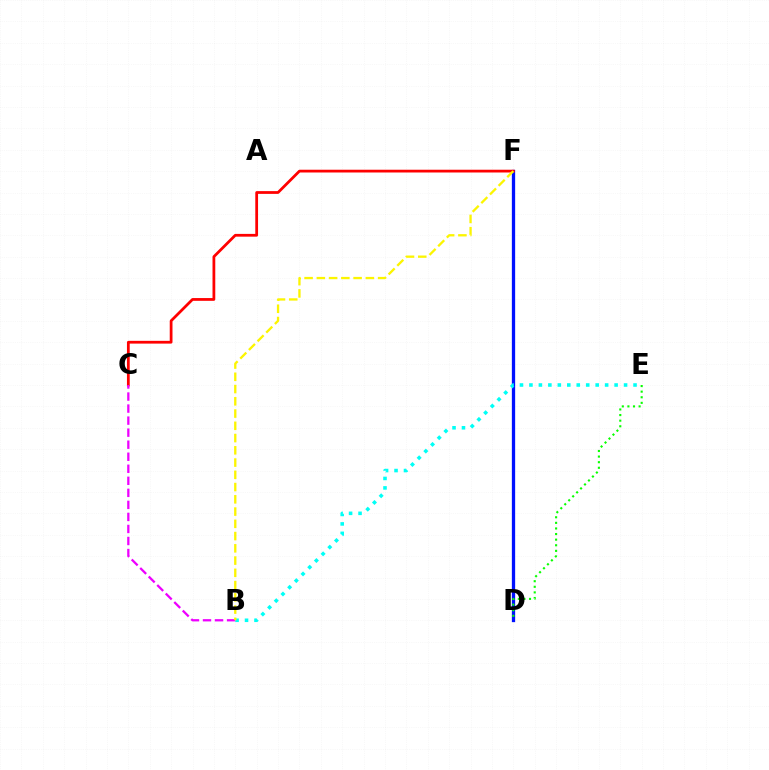{('D', 'F'): [{'color': '#0010ff', 'line_style': 'solid', 'thickness': 2.37}], ('C', 'F'): [{'color': '#ff0000', 'line_style': 'solid', 'thickness': 1.99}], ('B', 'E'): [{'color': '#00fff6', 'line_style': 'dotted', 'thickness': 2.57}], ('B', 'C'): [{'color': '#ee00ff', 'line_style': 'dashed', 'thickness': 1.64}], ('D', 'E'): [{'color': '#08ff00', 'line_style': 'dotted', 'thickness': 1.52}], ('B', 'F'): [{'color': '#fcf500', 'line_style': 'dashed', 'thickness': 1.66}]}